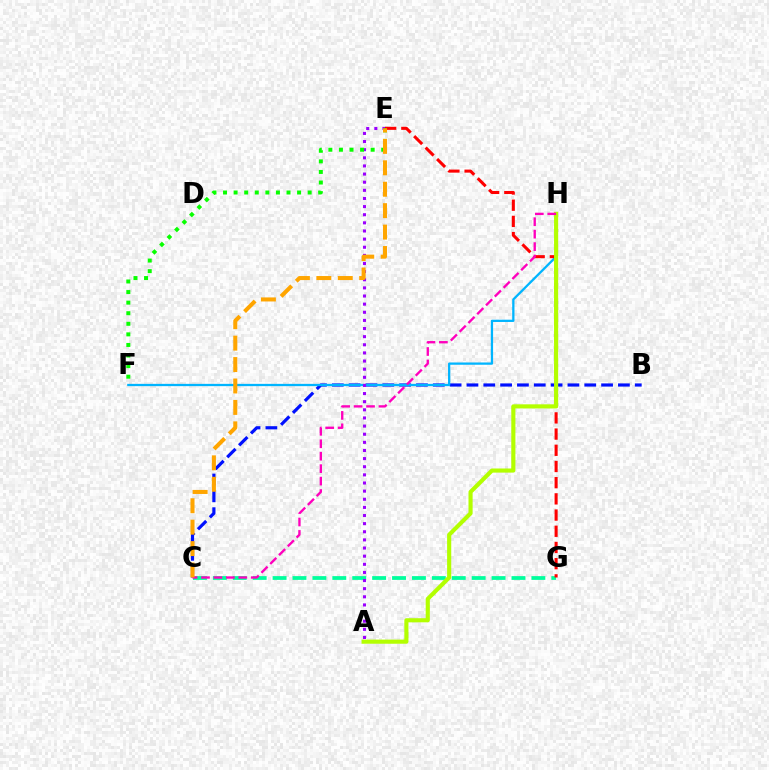{('B', 'C'): [{'color': '#0010ff', 'line_style': 'dashed', 'thickness': 2.29}], ('C', 'G'): [{'color': '#00ff9d', 'line_style': 'dashed', 'thickness': 2.7}], ('F', 'H'): [{'color': '#00b5ff', 'line_style': 'solid', 'thickness': 1.64}], ('A', 'E'): [{'color': '#9b00ff', 'line_style': 'dotted', 'thickness': 2.21}], ('E', 'G'): [{'color': '#ff0000', 'line_style': 'dashed', 'thickness': 2.2}], ('A', 'H'): [{'color': '#b3ff00', 'line_style': 'solid', 'thickness': 2.97}], ('C', 'H'): [{'color': '#ff00bd', 'line_style': 'dashed', 'thickness': 1.69}], ('E', 'F'): [{'color': '#08ff00', 'line_style': 'dotted', 'thickness': 2.87}], ('C', 'E'): [{'color': '#ffa500', 'line_style': 'dashed', 'thickness': 2.91}]}